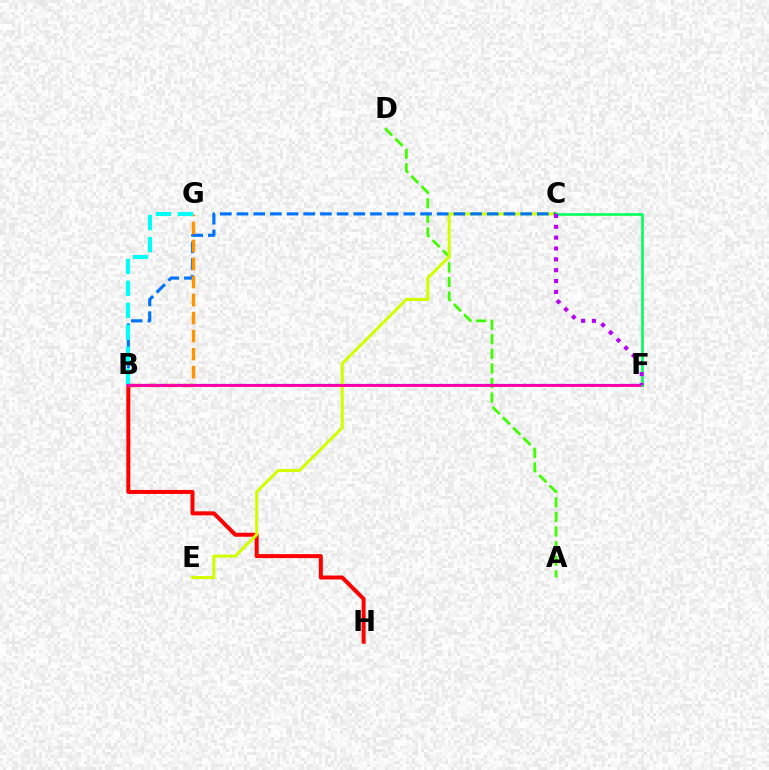{('A', 'D'): [{'color': '#3dff00', 'line_style': 'dashed', 'thickness': 1.98}], ('B', 'H'): [{'color': '#ff0000', 'line_style': 'solid', 'thickness': 2.88}], ('B', 'F'): [{'color': '#2500ff', 'line_style': 'solid', 'thickness': 1.56}, {'color': '#ff00ac', 'line_style': 'solid', 'thickness': 2.06}], ('C', 'E'): [{'color': '#d1ff00', 'line_style': 'solid', 'thickness': 2.2}], ('B', 'C'): [{'color': '#0074ff', 'line_style': 'dashed', 'thickness': 2.27}], ('B', 'G'): [{'color': '#ff9400', 'line_style': 'dashed', 'thickness': 2.45}, {'color': '#00fff6', 'line_style': 'dashed', 'thickness': 2.98}], ('C', 'F'): [{'color': '#00ff5c', 'line_style': 'solid', 'thickness': 1.91}, {'color': '#b900ff', 'line_style': 'dotted', 'thickness': 2.95}]}